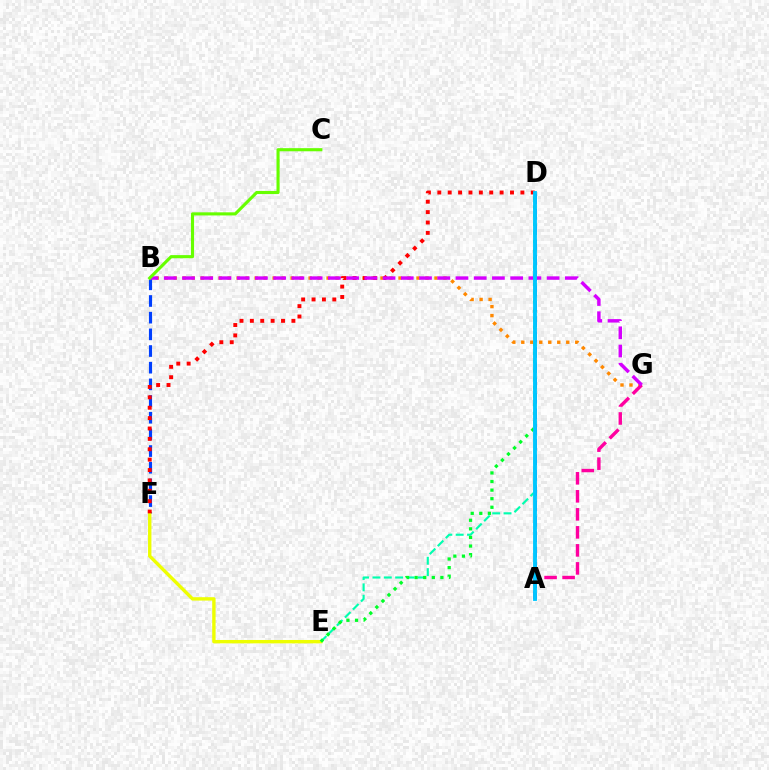{('B', 'F'): [{'color': '#003fff', 'line_style': 'dashed', 'thickness': 2.27}], ('D', 'E'): [{'color': '#00ffaf', 'line_style': 'dashed', 'thickness': 1.54}, {'color': '#00ff27', 'line_style': 'dotted', 'thickness': 2.33}], ('E', 'F'): [{'color': '#eeff00', 'line_style': 'solid', 'thickness': 2.43}], ('B', 'G'): [{'color': '#ff8800', 'line_style': 'dotted', 'thickness': 2.44}, {'color': '#d600ff', 'line_style': 'dashed', 'thickness': 2.48}], ('A', 'D'): [{'color': '#4f00ff', 'line_style': 'dashed', 'thickness': 2.09}, {'color': '#00c7ff', 'line_style': 'solid', 'thickness': 2.78}], ('A', 'G'): [{'color': '#ff00a0', 'line_style': 'dashed', 'thickness': 2.45}], ('D', 'F'): [{'color': '#ff0000', 'line_style': 'dotted', 'thickness': 2.82}], ('B', 'C'): [{'color': '#66ff00', 'line_style': 'solid', 'thickness': 2.24}]}